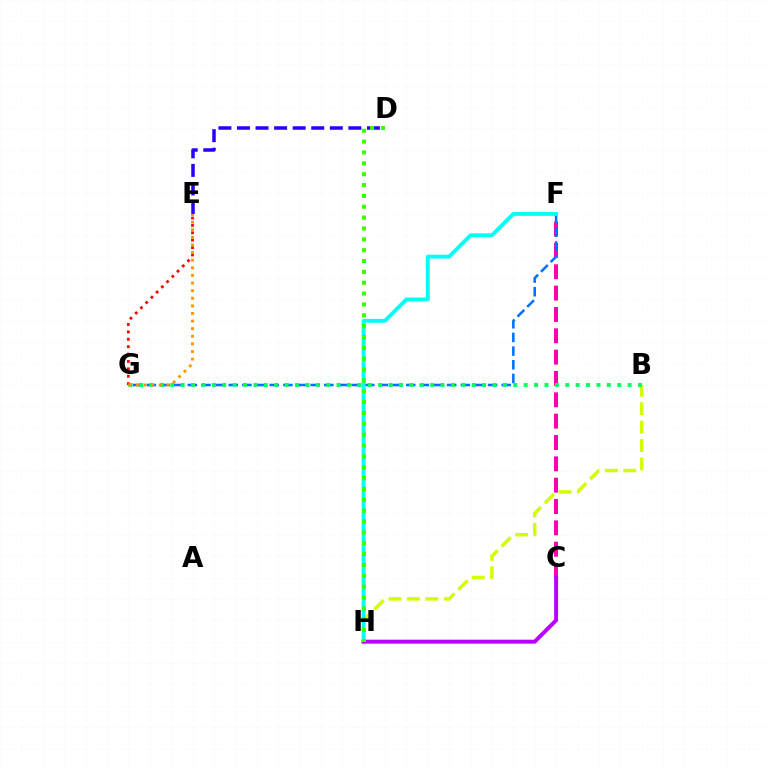{('C', 'F'): [{'color': '#ff00ac', 'line_style': 'dashed', 'thickness': 2.9}], ('B', 'H'): [{'color': '#d1ff00', 'line_style': 'dashed', 'thickness': 2.5}], ('D', 'E'): [{'color': '#2500ff', 'line_style': 'dashed', 'thickness': 2.52}], ('F', 'G'): [{'color': '#0074ff', 'line_style': 'dashed', 'thickness': 1.85}], ('F', 'H'): [{'color': '#00fff6', 'line_style': 'solid', 'thickness': 2.78}], ('E', 'G'): [{'color': '#ff0000', 'line_style': 'dotted', 'thickness': 2.01}, {'color': '#ff9400', 'line_style': 'dotted', 'thickness': 2.07}], ('B', 'G'): [{'color': '#00ff5c', 'line_style': 'dotted', 'thickness': 2.82}], ('C', 'H'): [{'color': '#b900ff', 'line_style': 'solid', 'thickness': 2.82}], ('D', 'H'): [{'color': '#3dff00', 'line_style': 'dotted', 'thickness': 2.95}]}